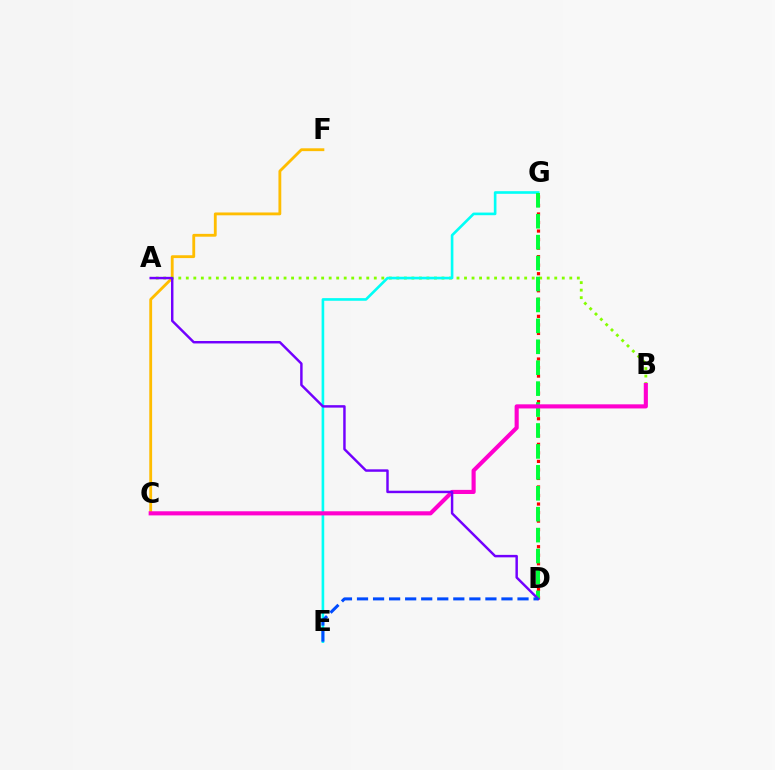{('C', 'F'): [{'color': '#ffbd00', 'line_style': 'solid', 'thickness': 2.04}], ('A', 'B'): [{'color': '#84ff00', 'line_style': 'dotted', 'thickness': 2.04}], ('D', 'G'): [{'color': '#ff0000', 'line_style': 'dotted', 'thickness': 2.32}, {'color': '#00ff39', 'line_style': 'dashed', 'thickness': 2.84}], ('E', 'G'): [{'color': '#00fff6', 'line_style': 'solid', 'thickness': 1.9}], ('B', 'C'): [{'color': '#ff00cf', 'line_style': 'solid', 'thickness': 2.97}], ('A', 'D'): [{'color': '#7200ff', 'line_style': 'solid', 'thickness': 1.77}], ('D', 'E'): [{'color': '#004bff', 'line_style': 'dashed', 'thickness': 2.18}]}